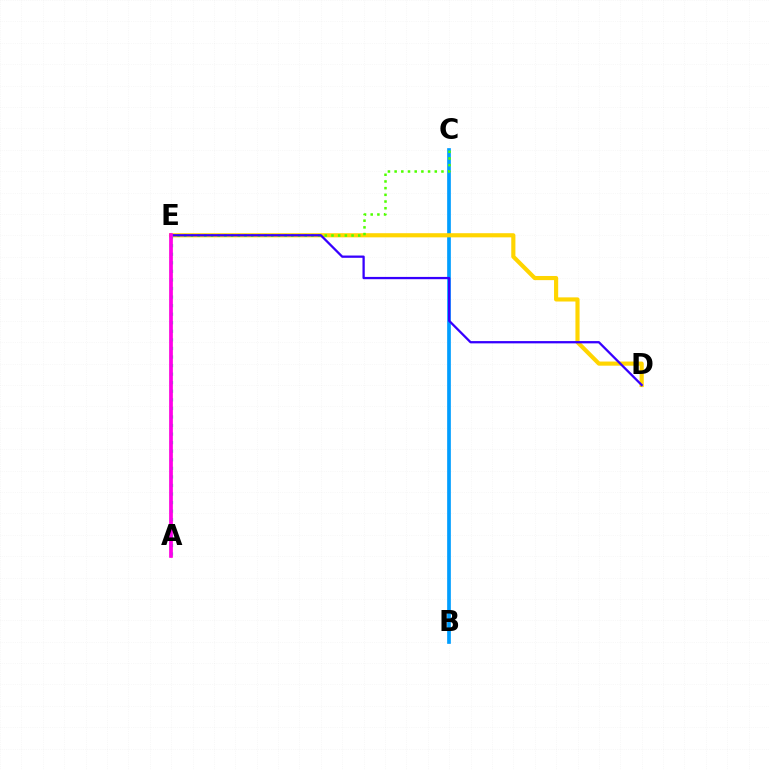{('B', 'C'): [{'color': '#009eff', 'line_style': 'solid', 'thickness': 2.66}], ('D', 'E'): [{'color': '#ffd500', 'line_style': 'solid', 'thickness': 2.98}, {'color': '#3700ff', 'line_style': 'solid', 'thickness': 1.64}], ('C', 'E'): [{'color': '#4fff00', 'line_style': 'dotted', 'thickness': 1.82}], ('A', 'E'): [{'color': '#ff0000', 'line_style': 'solid', 'thickness': 1.79}, {'color': '#00ff86', 'line_style': 'dotted', 'thickness': 2.33}, {'color': '#ff00ed', 'line_style': 'solid', 'thickness': 2.61}]}